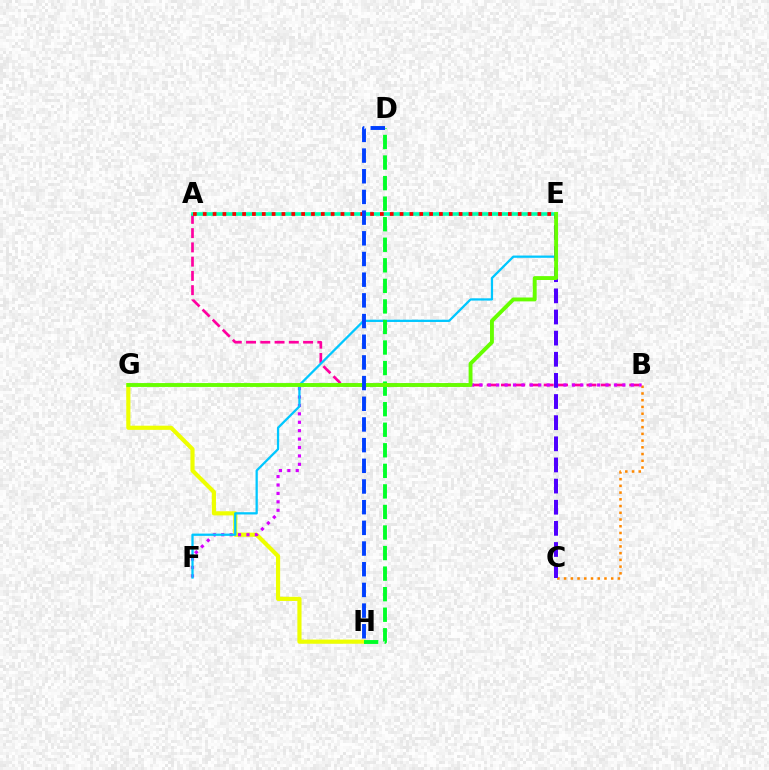{('B', 'C'): [{'color': '#ff8800', 'line_style': 'dotted', 'thickness': 1.83}], ('G', 'H'): [{'color': '#eeff00', 'line_style': 'solid', 'thickness': 2.99}], ('A', 'B'): [{'color': '#ff00a0', 'line_style': 'dashed', 'thickness': 1.94}], ('B', 'F'): [{'color': '#d600ff', 'line_style': 'dotted', 'thickness': 2.29}], ('E', 'F'): [{'color': '#00c7ff', 'line_style': 'solid', 'thickness': 1.64}], ('A', 'E'): [{'color': '#00ffaf', 'line_style': 'solid', 'thickness': 2.61}, {'color': '#ff0000', 'line_style': 'dotted', 'thickness': 2.67}], ('C', 'E'): [{'color': '#4f00ff', 'line_style': 'dashed', 'thickness': 2.87}], ('D', 'H'): [{'color': '#00ff27', 'line_style': 'dashed', 'thickness': 2.79}, {'color': '#003fff', 'line_style': 'dashed', 'thickness': 2.81}], ('E', 'G'): [{'color': '#66ff00', 'line_style': 'solid', 'thickness': 2.79}]}